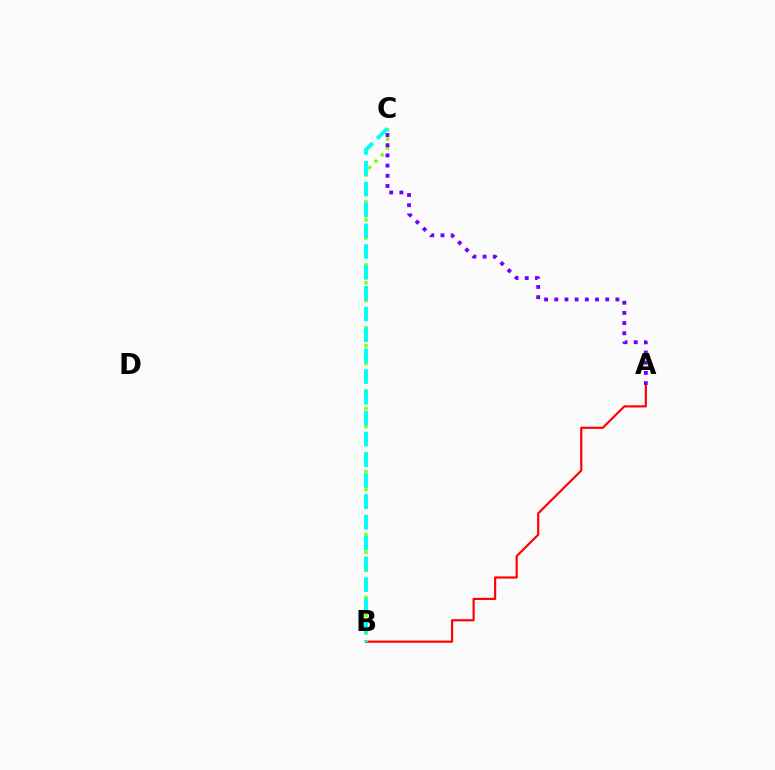{('A', 'B'): [{'color': '#ff0000', 'line_style': 'solid', 'thickness': 1.56}], ('B', 'C'): [{'color': '#84ff00', 'line_style': 'dotted', 'thickness': 2.44}, {'color': '#00fff6', 'line_style': 'dashed', 'thickness': 2.83}], ('A', 'C'): [{'color': '#7200ff', 'line_style': 'dotted', 'thickness': 2.77}]}